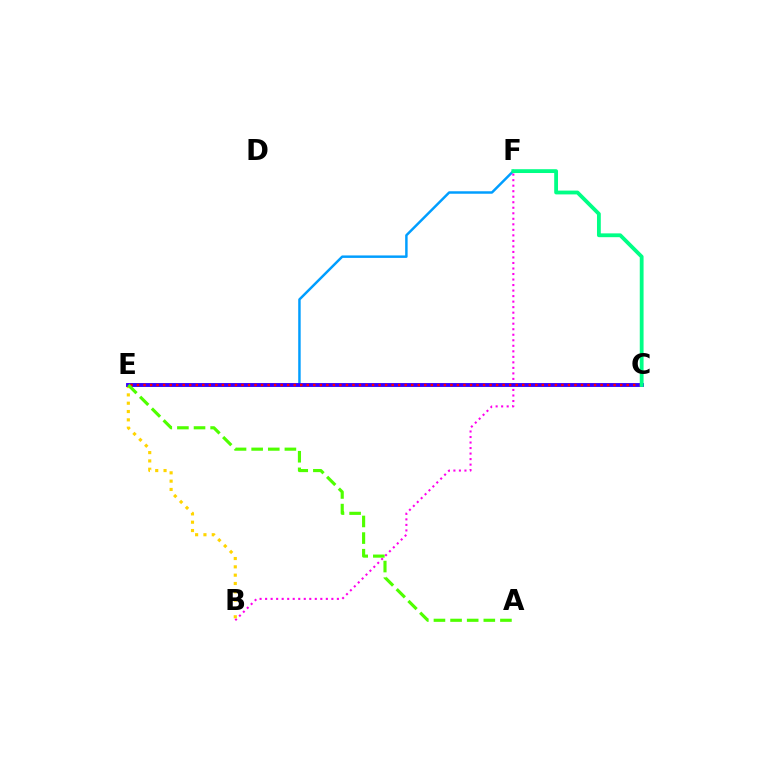{('E', 'F'): [{'color': '#009eff', 'line_style': 'solid', 'thickness': 1.78}], ('B', 'F'): [{'color': '#ff00ed', 'line_style': 'dotted', 'thickness': 1.5}], ('B', 'E'): [{'color': '#ffd500', 'line_style': 'dotted', 'thickness': 2.26}], ('C', 'E'): [{'color': '#3700ff', 'line_style': 'solid', 'thickness': 2.79}, {'color': '#ff0000', 'line_style': 'dotted', 'thickness': 1.77}], ('A', 'E'): [{'color': '#4fff00', 'line_style': 'dashed', 'thickness': 2.26}], ('C', 'F'): [{'color': '#00ff86', 'line_style': 'solid', 'thickness': 2.74}]}